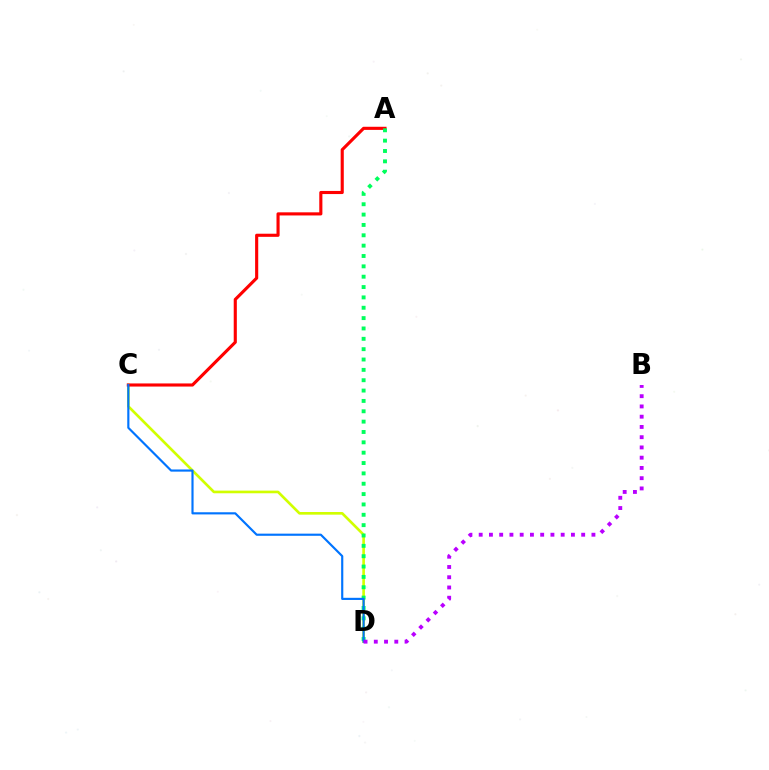{('C', 'D'): [{'color': '#d1ff00', 'line_style': 'solid', 'thickness': 1.91}, {'color': '#0074ff', 'line_style': 'solid', 'thickness': 1.55}], ('A', 'C'): [{'color': '#ff0000', 'line_style': 'solid', 'thickness': 2.24}], ('A', 'D'): [{'color': '#00ff5c', 'line_style': 'dotted', 'thickness': 2.81}], ('B', 'D'): [{'color': '#b900ff', 'line_style': 'dotted', 'thickness': 2.78}]}